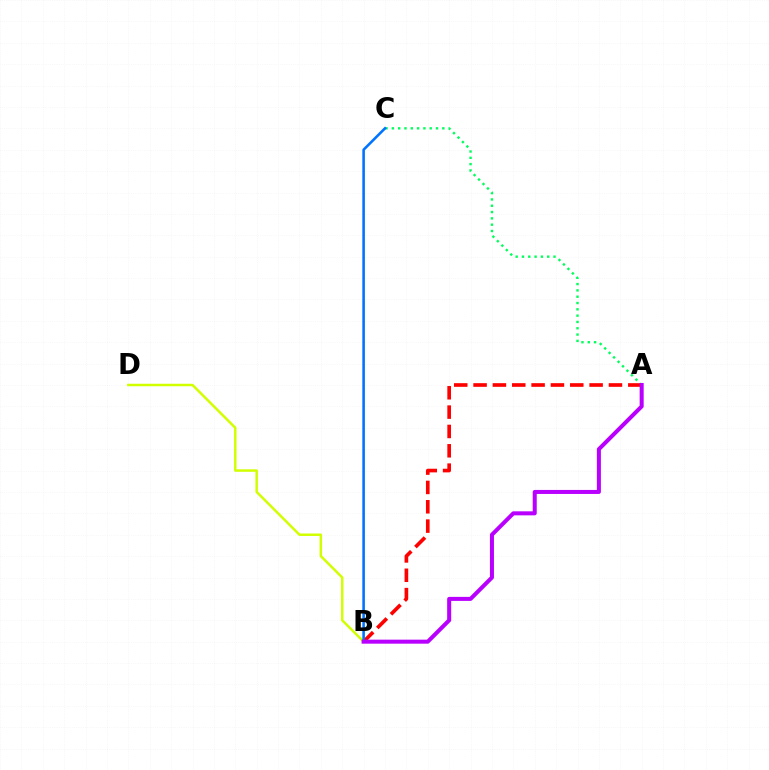{('A', 'C'): [{'color': '#00ff5c', 'line_style': 'dotted', 'thickness': 1.71}], ('B', 'D'): [{'color': '#d1ff00', 'line_style': 'solid', 'thickness': 1.78}], ('A', 'B'): [{'color': '#ff0000', 'line_style': 'dashed', 'thickness': 2.63}, {'color': '#b900ff', 'line_style': 'solid', 'thickness': 2.9}], ('B', 'C'): [{'color': '#0074ff', 'line_style': 'solid', 'thickness': 1.86}]}